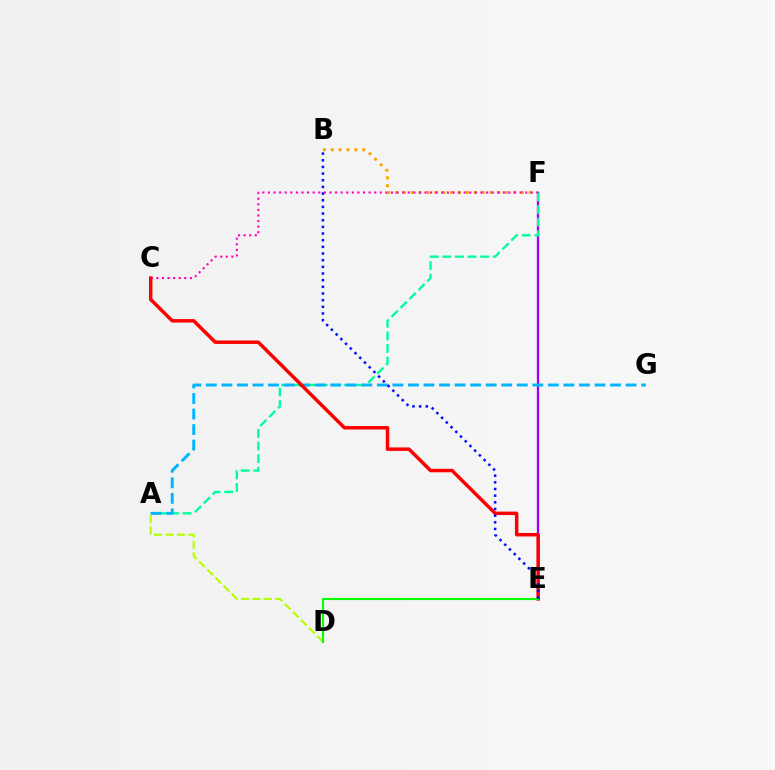{('B', 'F'): [{'color': '#ffa500', 'line_style': 'dotted', 'thickness': 2.14}], ('E', 'F'): [{'color': '#9b00ff', 'line_style': 'solid', 'thickness': 1.67}], ('A', 'F'): [{'color': '#00ff9d', 'line_style': 'dashed', 'thickness': 1.71}], ('A', 'G'): [{'color': '#00b5ff', 'line_style': 'dashed', 'thickness': 2.11}], ('C', 'F'): [{'color': '#ff00bd', 'line_style': 'dotted', 'thickness': 1.52}], ('A', 'D'): [{'color': '#b3ff00', 'line_style': 'dashed', 'thickness': 1.56}], ('C', 'E'): [{'color': '#ff0000', 'line_style': 'solid', 'thickness': 2.49}], ('D', 'E'): [{'color': '#08ff00', 'line_style': 'solid', 'thickness': 1.54}], ('B', 'E'): [{'color': '#0010ff', 'line_style': 'dotted', 'thickness': 1.81}]}